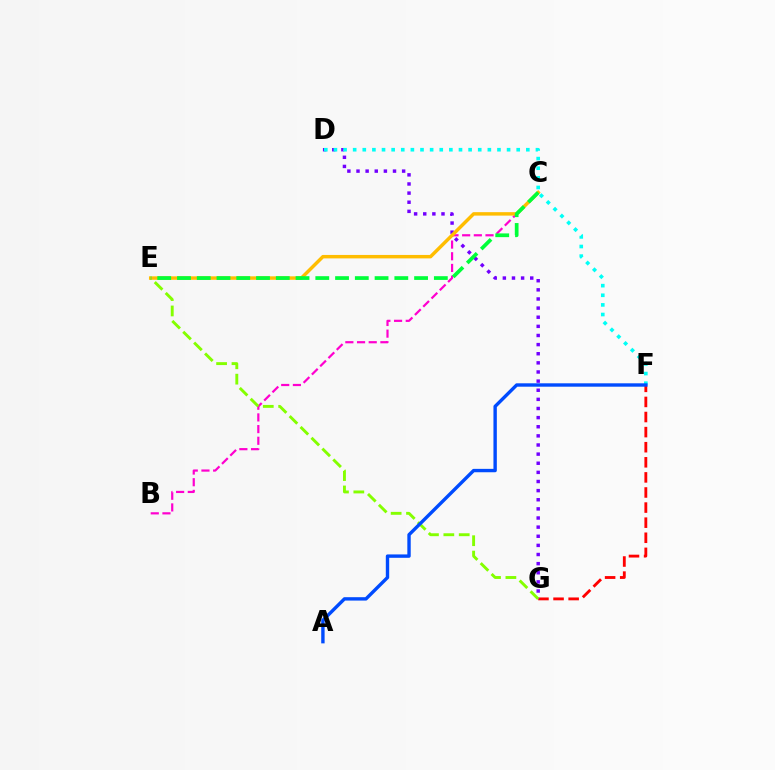{('F', 'G'): [{'color': '#ff0000', 'line_style': 'dashed', 'thickness': 2.05}], ('B', 'C'): [{'color': '#ff00cf', 'line_style': 'dashed', 'thickness': 1.59}], ('D', 'G'): [{'color': '#7200ff', 'line_style': 'dotted', 'thickness': 2.48}], ('E', 'G'): [{'color': '#84ff00', 'line_style': 'dashed', 'thickness': 2.09}], ('D', 'F'): [{'color': '#00fff6', 'line_style': 'dotted', 'thickness': 2.61}], ('C', 'E'): [{'color': '#ffbd00', 'line_style': 'solid', 'thickness': 2.49}, {'color': '#00ff39', 'line_style': 'dashed', 'thickness': 2.68}], ('A', 'F'): [{'color': '#004bff', 'line_style': 'solid', 'thickness': 2.44}]}